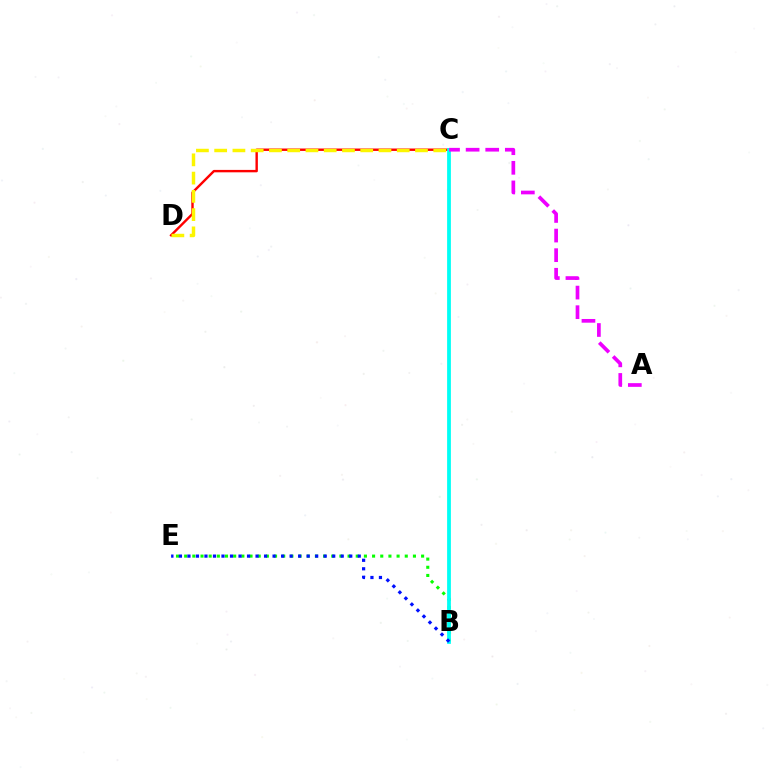{('C', 'D'): [{'color': '#ff0000', 'line_style': 'solid', 'thickness': 1.74}, {'color': '#fcf500', 'line_style': 'dashed', 'thickness': 2.48}], ('B', 'E'): [{'color': '#08ff00', 'line_style': 'dotted', 'thickness': 2.22}, {'color': '#0010ff', 'line_style': 'dotted', 'thickness': 2.31}], ('B', 'C'): [{'color': '#00fff6', 'line_style': 'solid', 'thickness': 2.72}], ('A', 'C'): [{'color': '#ee00ff', 'line_style': 'dashed', 'thickness': 2.66}]}